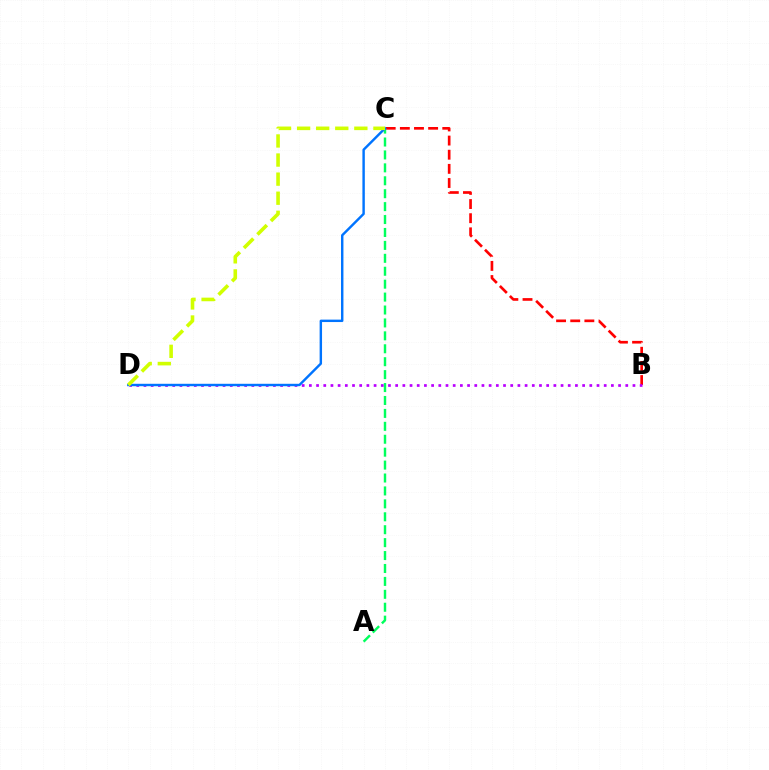{('B', 'C'): [{'color': '#ff0000', 'line_style': 'dashed', 'thickness': 1.92}], ('A', 'C'): [{'color': '#00ff5c', 'line_style': 'dashed', 'thickness': 1.76}], ('B', 'D'): [{'color': '#b900ff', 'line_style': 'dotted', 'thickness': 1.95}], ('C', 'D'): [{'color': '#0074ff', 'line_style': 'solid', 'thickness': 1.75}, {'color': '#d1ff00', 'line_style': 'dashed', 'thickness': 2.59}]}